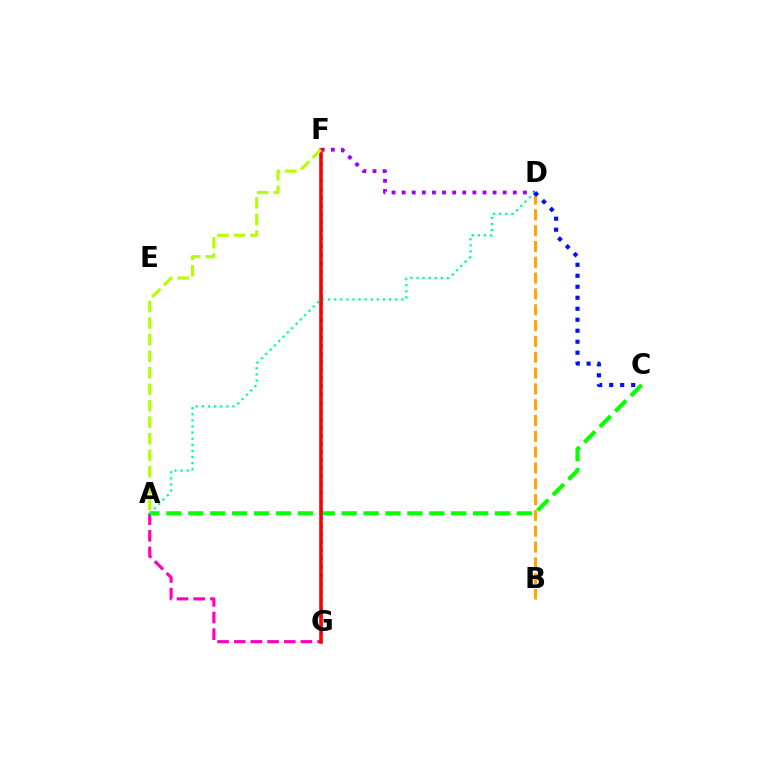{('F', 'G'): [{'color': '#00b5ff', 'line_style': 'dotted', 'thickness': 2.23}, {'color': '#ff0000', 'line_style': 'solid', 'thickness': 2.58}], ('A', 'G'): [{'color': '#ff00bd', 'line_style': 'dashed', 'thickness': 2.26}], ('B', 'D'): [{'color': '#ffa500', 'line_style': 'dashed', 'thickness': 2.15}], ('A', 'C'): [{'color': '#08ff00', 'line_style': 'dashed', 'thickness': 2.98}], ('D', 'F'): [{'color': '#9b00ff', 'line_style': 'dotted', 'thickness': 2.75}], ('A', 'D'): [{'color': '#00ff9d', 'line_style': 'dotted', 'thickness': 1.66}], ('C', 'D'): [{'color': '#0010ff', 'line_style': 'dotted', 'thickness': 2.99}], ('A', 'F'): [{'color': '#b3ff00', 'line_style': 'dashed', 'thickness': 2.24}]}